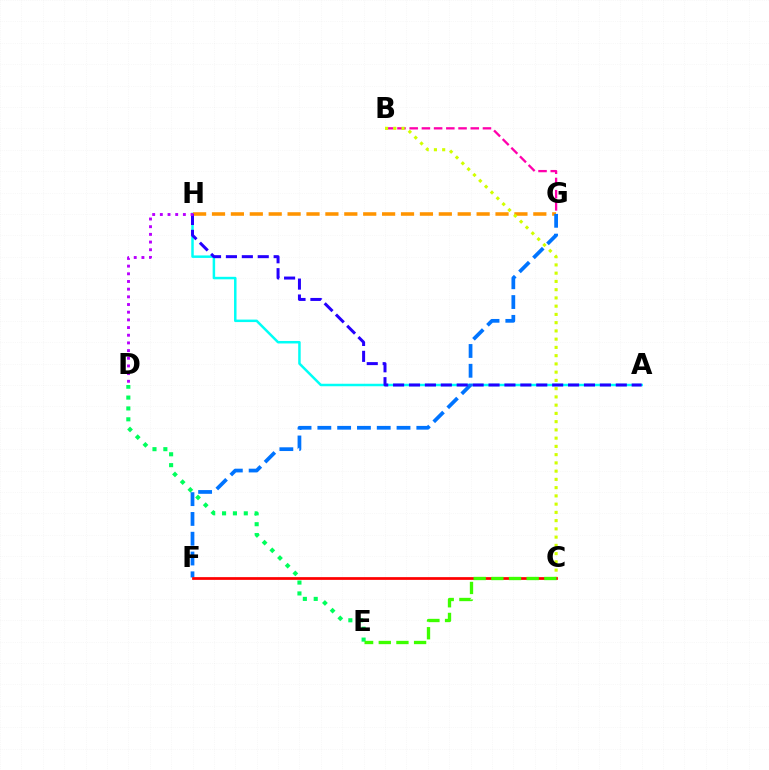{('D', 'E'): [{'color': '#00ff5c', 'line_style': 'dotted', 'thickness': 2.95}], ('A', 'H'): [{'color': '#00fff6', 'line_style': 'solid', 'thickness': 1.8}, {'color': '#2500ff', 'line_style': 'dashed', 'thickness': 2.16}], ('G', 'H'): [{'color': '#ff9400', 'line_style': 'dashed', 'thickness': 2.57}], ('B', 'G'): [{'color': '#ff00ac', 'line_style': 'dashed', 'thickness': 1.66}], ('F', 'G'): [{'color': '#0074ff', 'line_style': 'dashed', 'thickness': 2.69}], ('B', 'C'): [{'color': '#d1ff00', 'line_style': 'dotted', 'thickness': 2.24}], ('C', 'F'): [{'color': '#ff0000', 'line_style': 'solid', 'thickness': 1.97}], ('D', 'H'): [{'color': '#b900ff', 'line_style': 'dotted', 'thickness': 2.09}], ('C', 'E'): [{'color': '#3dff00', 'line_style': 'dashed', 'thickness': 2.4}]}